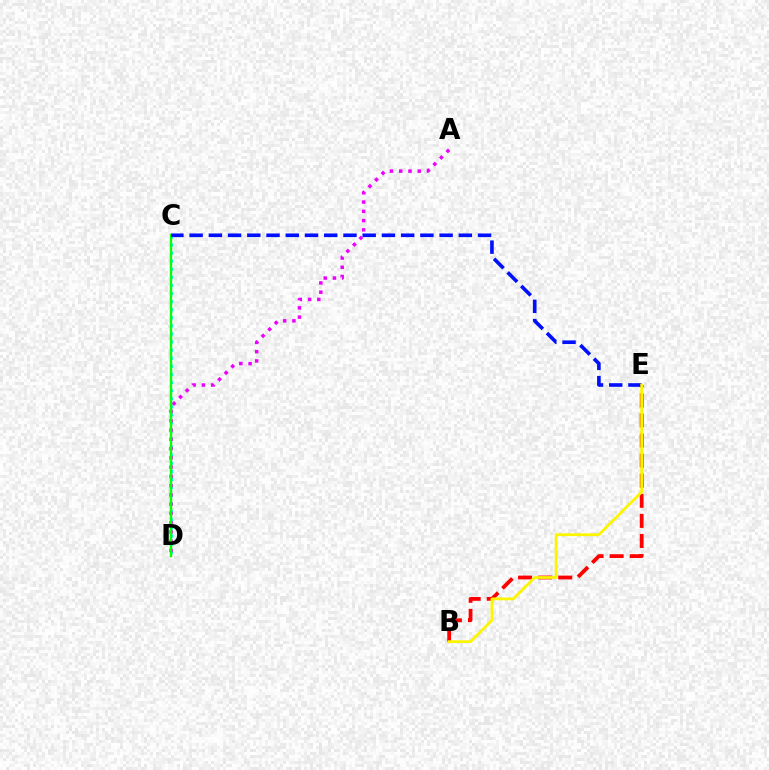{('B', 'E'): [{'color': '#ff0000', 'line_style': 'dashed', 'thickness': 2.73}, {'color': '#fcf500', 'line_style': 'solid', 'thickness': 2.01}], ('C', 'D'): [{'color': '#00fff6', 'line_style': 'dotted', 'thickness': 2.2}, {'color': '#08ff00', 'line_style': 'solid', 'thickness': 1.74}], ('A', 'D'): [{'color': '#ee00ff', 'line_style': 'dotted', 'thickness': 2.52}], ('C', 'E'): [{'color': '#0010ff', 'line_style': 'dashed', 'thickness': 2.61}]}